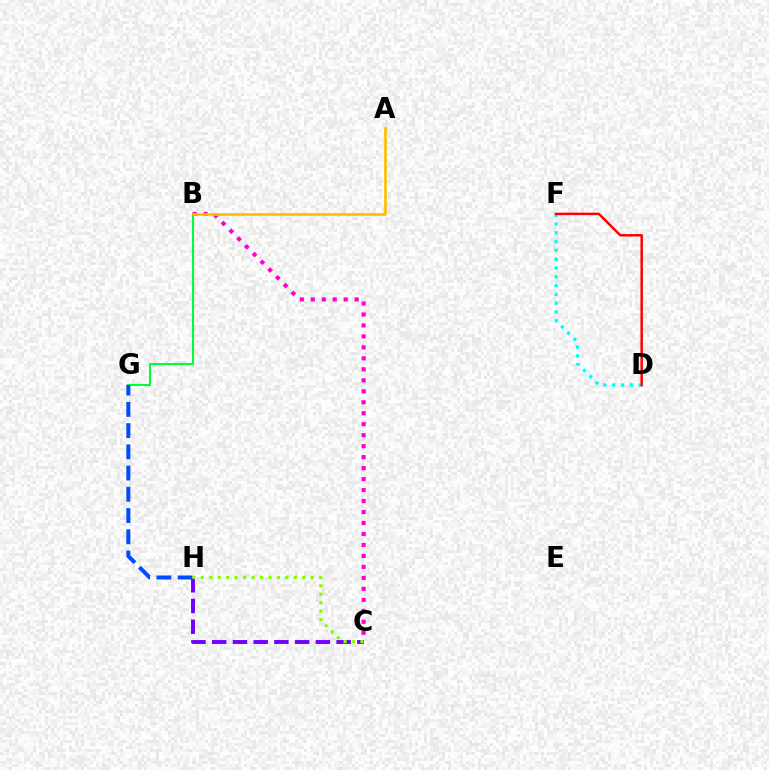{('D', 'F'): [{'color': '#00fff6', 'line_style': 'dotted', 'thickness': 2.39}, {'color': '#ff0000', 'line_style': 'solid', 'thickness': 1.78}], ('C', 'H'): [{'color': '#7200ff', 'line_style': 'dashed', 'thickness': 2.82}, {'color': '#84ff00', 'line_style': 'dotted', 'thickness': 2.3}], ('B', 'G'): [{'color': '#00ff39', 'line_style': 'solid', 'thickness': 1.5}], ('B', 'C'): [{'color': '#ff00cf', 'line_style': 'dotted', 'thickness': 2.98}], ('A', 'B'): [{'color': '#ffbd00', 'line_style': 'solid', 'thickness': 1.91}], ('G', 'H'): [{'color': '#004bff', 'line_style': 'dashed', 'thickness': 2.89}]}